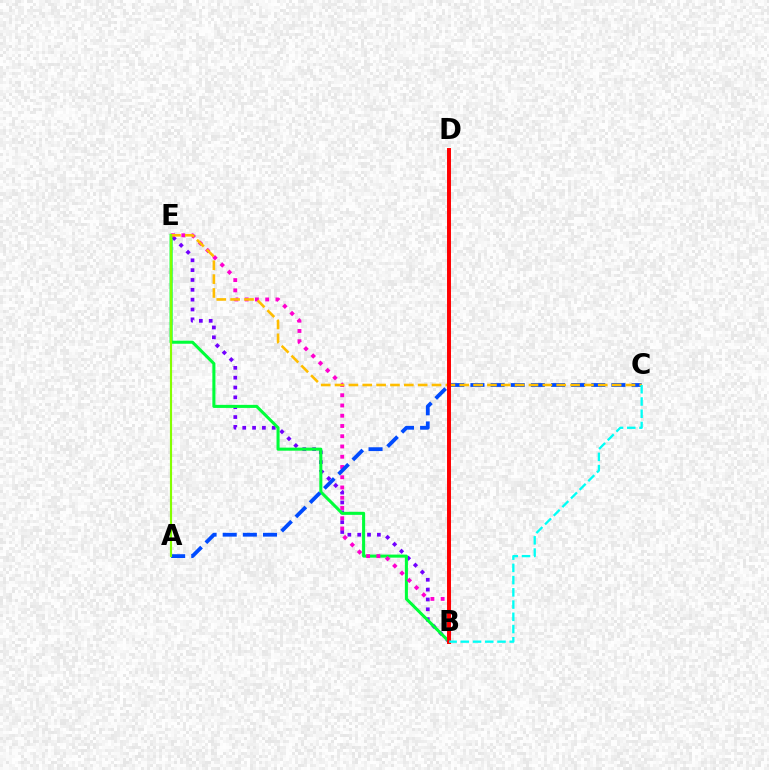{('B', 'E'): [{'color': '#7200ff', 'line_style': 'dotted', 'thickness': 2.67}, {'color': '#00ff39', 'line_style': 'solid', 'thickness': 2.2}, {'color': '#ff00cf', 'line_style': 'dotted', 'thickness': 2.78}], ('A', 'C'): [{'color': '#004bff', 'line_style': 'dashed', 'thickness': 2.74}], ('C', 'E'): [{'color': '#ffbd00', 'line_style': 'dashed', 'thickness': 1.88}], ('A', 'E'): [{'color': '#84ff00', 'line_style': 'solid', 'thickness': 1.55}], ('B', 'D'): [{'color': '#ff0000', 'line_style': 'solid', 'thickness': 2.85}], ('B', 'C'): [{'color': '#00fff6', 'line_style': 'dashed', 'thickness': 1.66}]}